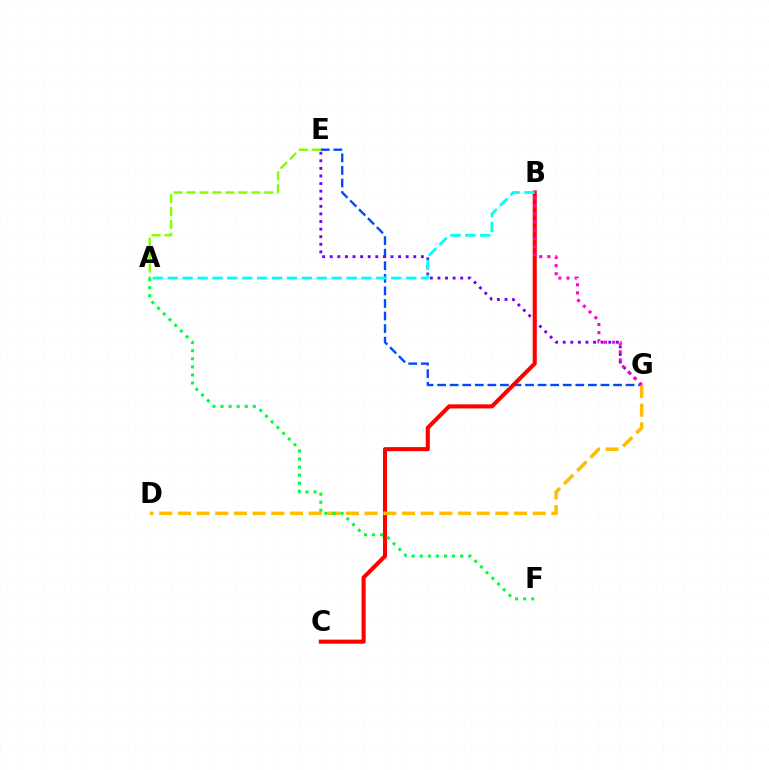{('E', 'G'): [{'color': '#004bff', 'line_style': 'dashed', 'thickness': 1.71}, {'color': '#7200ff', 'line_style': 'dotted', 'thickness': 2.06}], ('A', 'E'): [{'color': '#84ff00', 'line_style': 'dashed', 'thickness': 1.76}], ('B', 'C'): [{'color': '#ff0000', 'line_style': 'solid', 'thickness': 2.94}], ('D', 'G'): [{'color': '#ffbd00', 'line_style': 'dashed', 'thickness': 2.54}], ('A', 'F'): [{'color': '#00ff39', 'line_style': 'dotted', 'thickness': 2.19}], ('A', 'B'): [{'color': '#00fff6', 'line_style': 'dashed', 'thickness': 2.02}], ('B', 'G'): [{'color': '#ff00cf', 'line_style': 'dotted', 'thickness': 2.2}]}